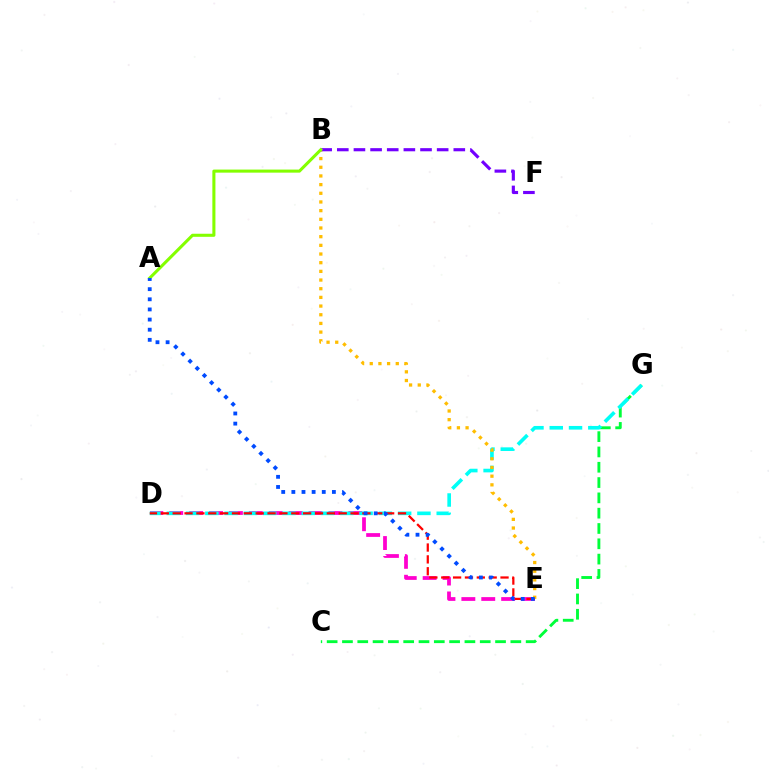{('D', 'E'): [{'color': '#ff00cf', 'line_style': 'dashed', 'thickness': 2.7}, {'color': '#ff0000', 'line_style': 'dashed', 'thickness': 1.61}], ('C', 'G'): [{'color': '#00ff39', 'line_style': 'dashed', 'thickness': 2.08}], ('D', 'G'): [{'color': '#00fff6', 'line_style': 'dashed', 'thickness': 2.62}], ('B', 'E'): [{'color': '#ffbd00', 'line_style': 'dotted', 'thickness': 2.36}], ('B', 'F'): [{'color': '#7200ff', 'line_style': 'dashed', 'thickness': 2.26}], ('A', 'B'): [{'color': '#84ff00', 'line_style': 'solid', 'thickness': 2.21}], ('A', 'E'): [{'color': '#004bff', 'line_style': 'dotted', 'thickness': 2.75}]}